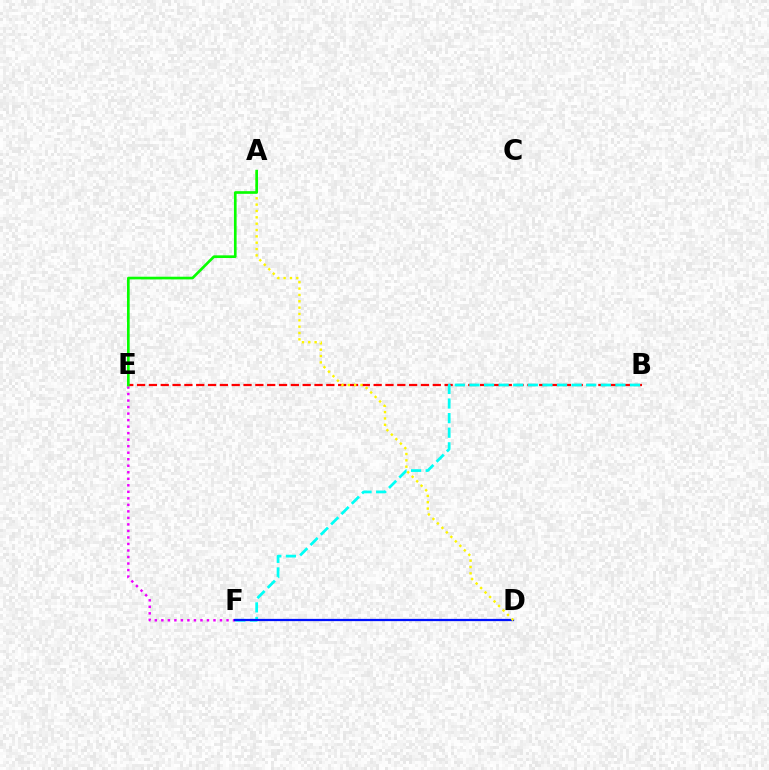{('B', 'E'): [{'color': '#ff0000', 'line_style': 'dashed', 'thickness': 1.61}], ('B', 'F'): [{'color': '#00fff6', 'line_style': 'dashed', 'thickness': 1.98}], ('E', 'F'): [{'color': '#ee00ff', 'line_style': 'dotted', 'thickness': 1.77}], ('D', 'F'): [{'color': '#0010ff', 'line_style': 'solid', 'thickness': 1.62}], ('A', 'D'): [{'color': '#fcf500', 'line_style': 'dotted', 'thickness': 1.72}], ('A', 'E'): [{'color': '#08ff00', 'line_style': 'solid', 'thickness': 1.91}]}